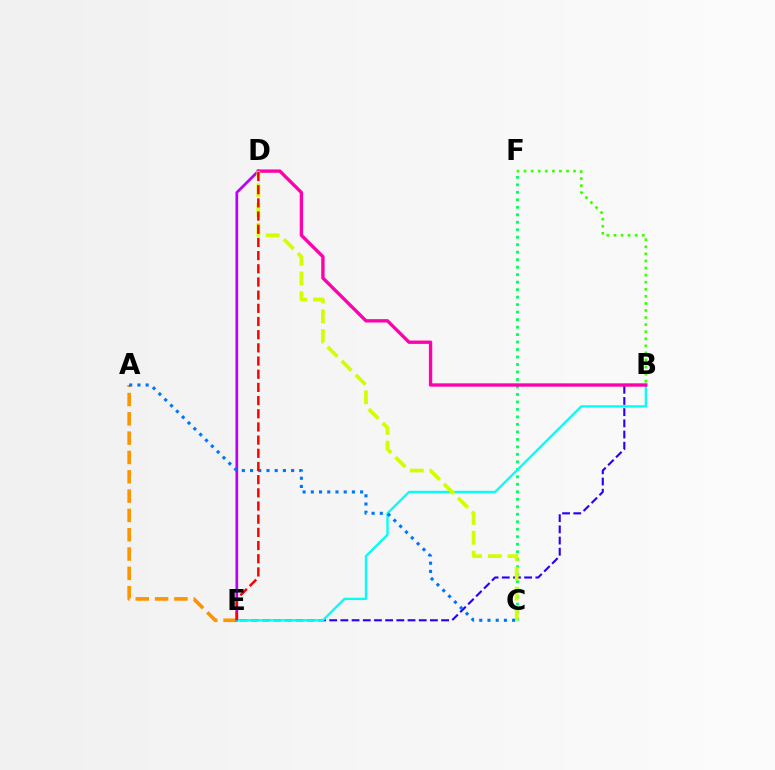{('A', 'E'): [{'color': '#ff9400', 'line_style': 'dashed', 'thickness': 2.62}], ('B', 'F'): [{'color': '#3dff00', 'line_style': 'dotted', 'thickness': 1.92}], ('C', 'F'): [{'color': '#00ff5c', 'line_style': 'dotted', 'thickness': 2.03}], ('D', 'E'): [{'color': '#b900ff', 'line_style': 'solid', 'thickness': 1.95}, {'color': '#ff0000', 'line_style': 'dashed', 'thickness': 1.79}], ('B', 'E'): [{'color': '#2500ff', 'line_style': 'dashed', 'thickness': 1.52}, {'color': '#00fff6', 'line_style': 'solid', 'thickness': 1.66}], ('B', 'D'): [{'color': '#ff00ac', 'line_style': 'solid', 'thickness': 2.41}], ('C', 'D'): [{'color': '#d1ff00', 'line_style': 'dashed', 'thickness': 2.69}], ('A', 'C'): [{'color': '#0074ff', 'line_style': 'dotted', 'thickness': 2.23}]}